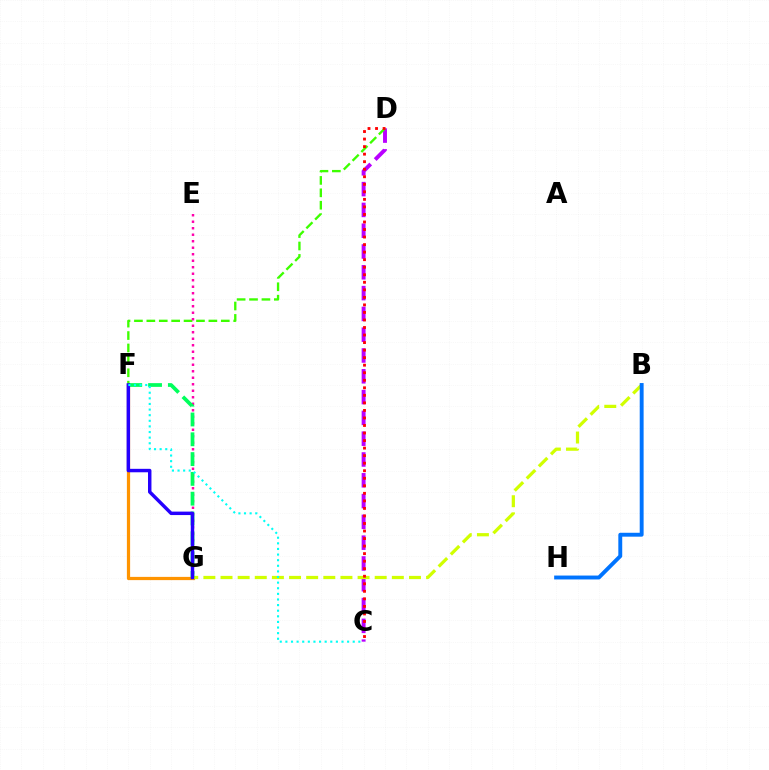{('C', 'D'): [{'color': '#b900ff', 'line_style': 'dashed', 'thickness': 2.83}, {'color': '#ff0000', 'line_style': 'dotted', 'thickness': 2.05}], ('D', 'F'): [{'color': '#3dff00', 'line_style': 'dashed', 'thickness': 1.69}], ('E', 'G'): [{'color': '#ff00ac', 'line_style': 'dotted', 'thickness': 1.77}], ('F', 'G'): [{'color': '#ff9400', 'line_style': 'solid', 'thickness': 2.32}, {'color': '#00ff5c', 'line_style': 'dashed', 'thickness': 2.69}, {'color': '#2500ff', 'line_style': 'solid', 'thickness': 2.49}], ('B', 'G'): [{'color': '#d1ff00', 'line_style': 'dashed', 'thickness': 2.33}], ('B', 'H'): [{'color': '#0074ff', 'line_style': 'solid', 'thickness': 2.81}], ('C', 'F'): [{'color': '#00fff6', 'line_style': 'dotted', 'thickness': 1.53}]}